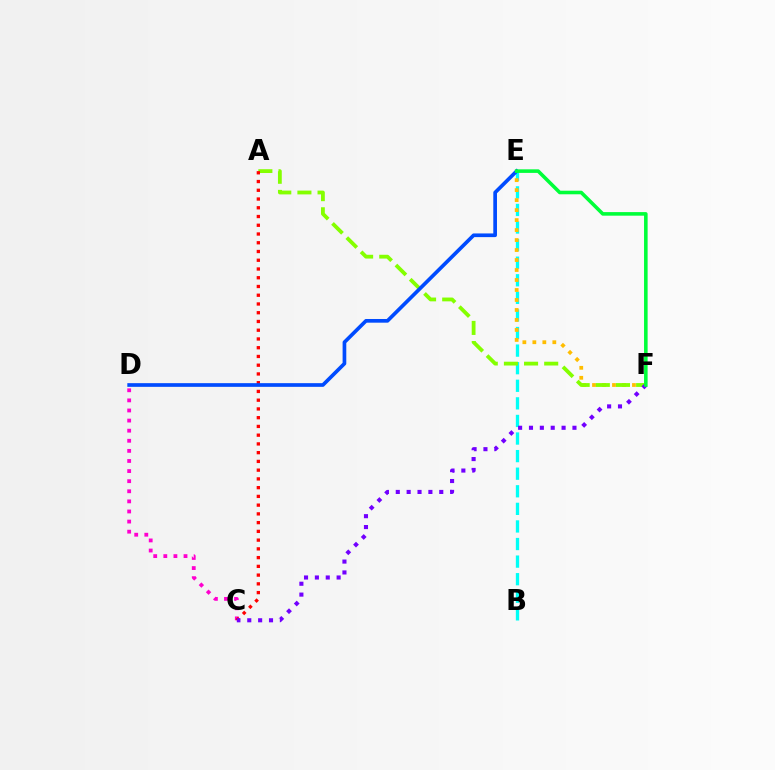{('B', 'E'): [{'color': '#00fff6', 'line_style': 'dashed', 'thickness': 2.39}], ('C', 'D'): [{'color': '#ff00cf', 'line_style': 'dotted', 'thickness': 2.74}], ('E', 'F'): [{'color': '#ffbd00', 'line_style': 'dotted', 'thickness': 2.71}, {'color': '#00ff39', 'line_style': 'solid', 'thickness': 2.58}], ('A', 'F'): [{'color': '#84ff00', 'line_style': 'dashed', 'thickness': 2.74}], ('A', 'C'): [{'color': '#ff0000', 'line_style': 'dotted', 'thickness': 2.38}], ('C', 'F'): [{'color': '#7200ff', 'line_style': 'dotted', 'thickness': 2.95}], ('D', 'E'): [{'color': '#004bff', 'line_style': 'solid', 'thickness': 2.65}]}